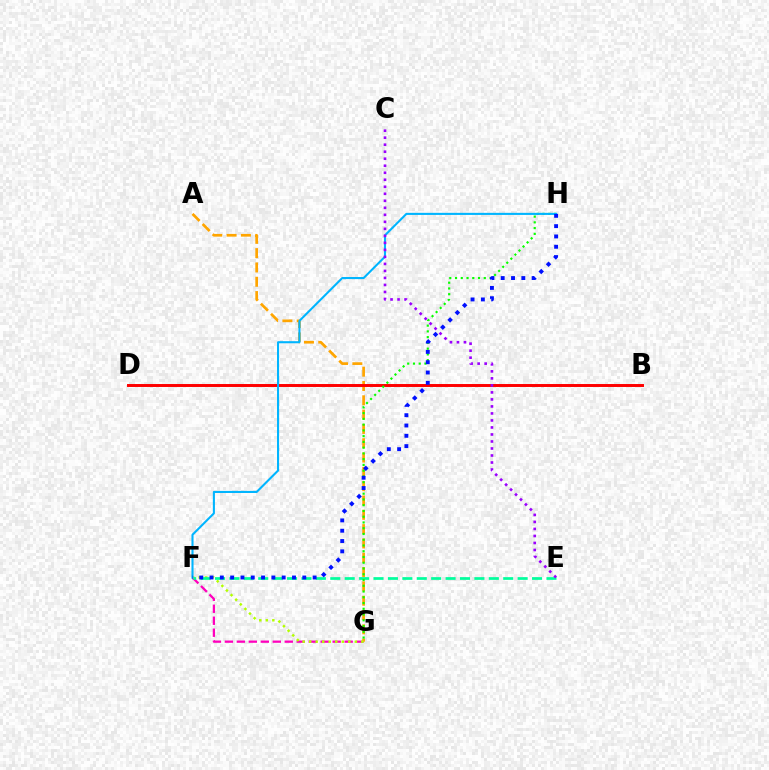{('F', 'G'): [{'color': '#ff00bd', 'line_style': 'dashed', 'thickness': 1.63}, {'color': '#b3ff00', 'line_style': 'dotted', 'thickness': 1.77}], ('A', 'G'): [{'color': '#ffa500', 'line_style': 'dashed', 'thickness': 1.94}], ('B', 'D'): [{'color': '#ff0000', 'line_style': 'solid', 'thickness': 2.12}], ('E', 'F'): [{'color': '#00ff9d', 'line_style': 'dashed', 'thickness': 1.96}], ('G', 'H'): [{'color': '#08ff00', 'line_style': 'dotted', 'thickness': 1.56}], ('F', 'H'): [{'color': '#00b5ff', 'line_style': 'solid', 'thickness': 1.5}, {'color': '#0010ff', 'line_style': 'dotted', 'thickness': 2.8}], ('C', 'E'): [{'color': '#9b00ff', 'line_style': 'dotted', 'thickness': 1.91}]}